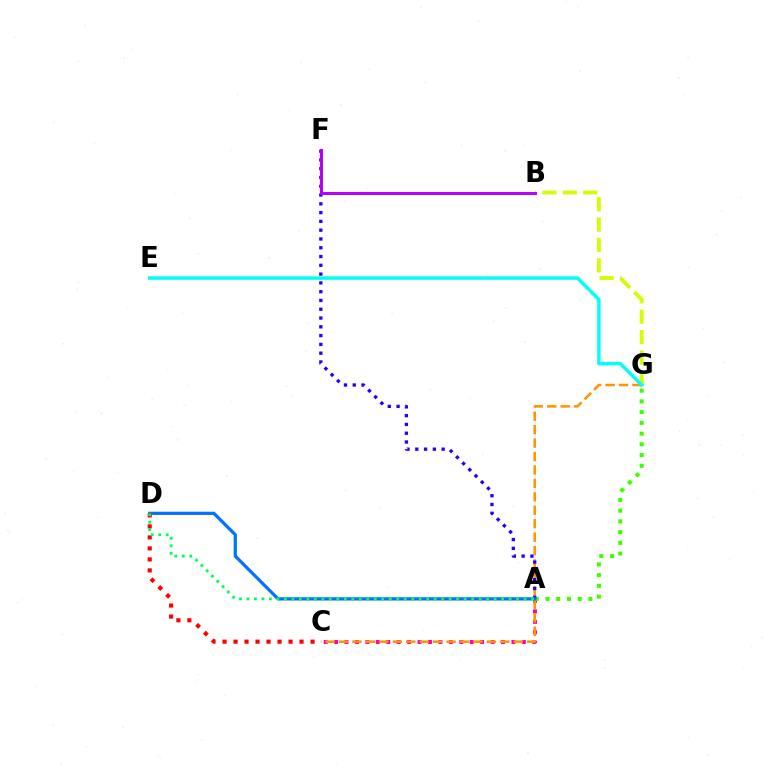{('A', 'C'): [{'color': '#ff00ac', 'line_style': 'dotted', 'thickness': 2.83}], ('A', 'G'): [{'color': '#3dff00', 'line_style': 'dotted', 'thickness': 2.92}], ('B', 'G'): [{'color': '#d1ff00', 'line_style': 'dashed', 'thickness': 2.77}], ('C', 'G'): [{'color': '#ff9400', 'line_style': 'dashed', 'thickness': 1.83}], ('A', 'F'): [{'color': '#2500ff', 'line_style': 'dotted', 'thickness': 2.39}], ('A', 'D'): [{'color': '#0074ff', 'line_style': 'solid', 'thickness': 2.33}, {'color': '#00ff5c', 'line_style': 'dotted', 'thickness': 2.04}], ('C', 'D'): [{'color': '#ff0000', 'line_style': 'dotted', 'thickness': 2.99}], ('E', 'G'): [{'color': '#00fff6', 'line_style': 'solid', 'thickness': 2.49}], ('B', 'F'): [{'color': '#b900ff', 'line_style': 'solid', 'thickness': 2.15}]}